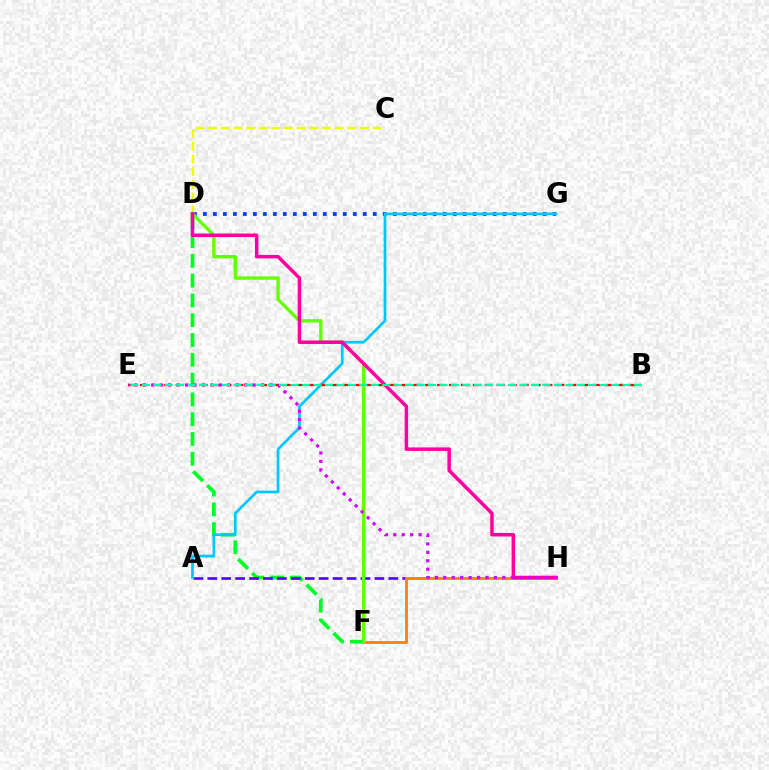{('D', 'G'): [{'color': '#003fff', 'line_style': 'dotted', 'thickness': 2.71}], ('D', 'F'): [{'color': '#00ff27', 'line_style': 'dashed', 'thickness': 2.69}, {'color': '#66ff00', 'line_style': 'solid', 'thickness': 2.44}], ('A', 'H'): [{'color': '#4f00ff', 'line_style': 'dashed', 'thickness': 1.89}], ('F', 'H'): [{'color': '#ff8800', 'line_style': 'solid', 'thickness': 2.13}], ('A', 'G'): [{'color': '#00c7ff', 'line_style': 'solid', 'thickness': 1.95}], ('C', 'D'): [{'color': '#eeff00', 'line_style': 'dashed', 'thickness': 1.72}], ('B', 'E'): [{'color': '#ff0000', 'line_style': 'dashed', 'thickness': 1.62}, {'color': '#00ffaf', 'line_style': 'dashed', 'thickness': 1.55}], ('D', 'H'): [{'color': '#ff00a0', 'line_style': 'solid', 'thickness': 2.51}], ('E', 'H'): [{'color': '#d600ff', 'line_style': 'dotted', 'thickness': 2.29}]}